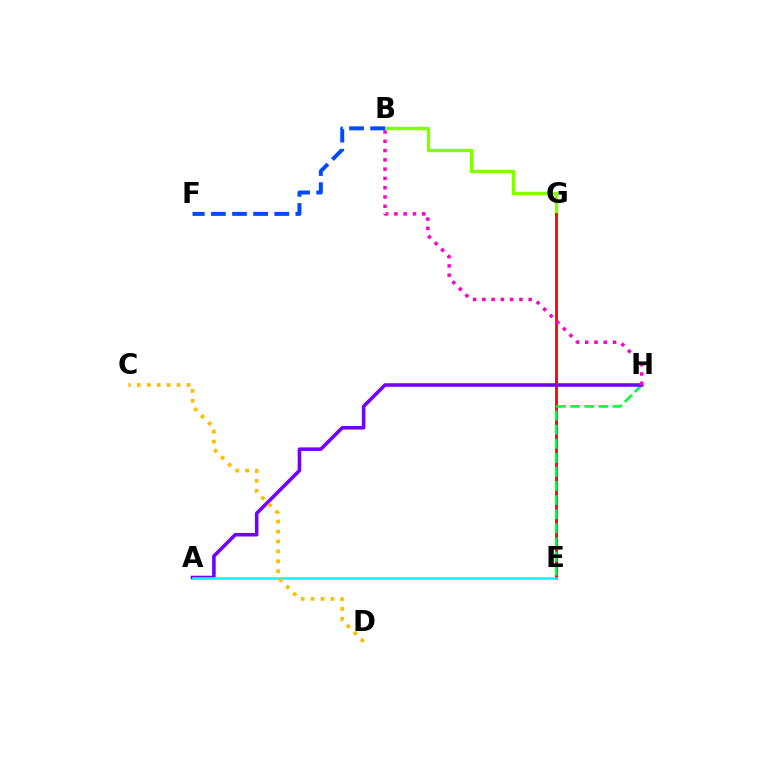{('B', 'G'): [{'color': '#84ff00', 'line_style': 'solid', 'thickness': 2.46}], ('E', 'G'): [{'color': '#ff0000', 'line_style': 'solid', 'thickness': 2.03}], ('E', 'H'): [{'color': '#00ff39', 'line_style': 'dashed', 'thickness': 1.91}], ('A', 'H'): [{'color': '#7200ff', 'line_style': 'solid', 'thickness': 2.56}], ('A', 'E'): [{'color': '#00fff6', 'line_style': 'solid', 'thickness': 1.85}], ('C', 'D'): [{'color': '#ffbd00', 'line_style': 'dotted', 'thickness': 2.7}], ('B', 'H'): [{'color': '#ff00cf', 'line_style': 'dotted', 'thickness': 2.52}], ('B', 'F'): [{'color': '#004bff', 'line_style': 'dashed', 'thickness': 2.87}]}